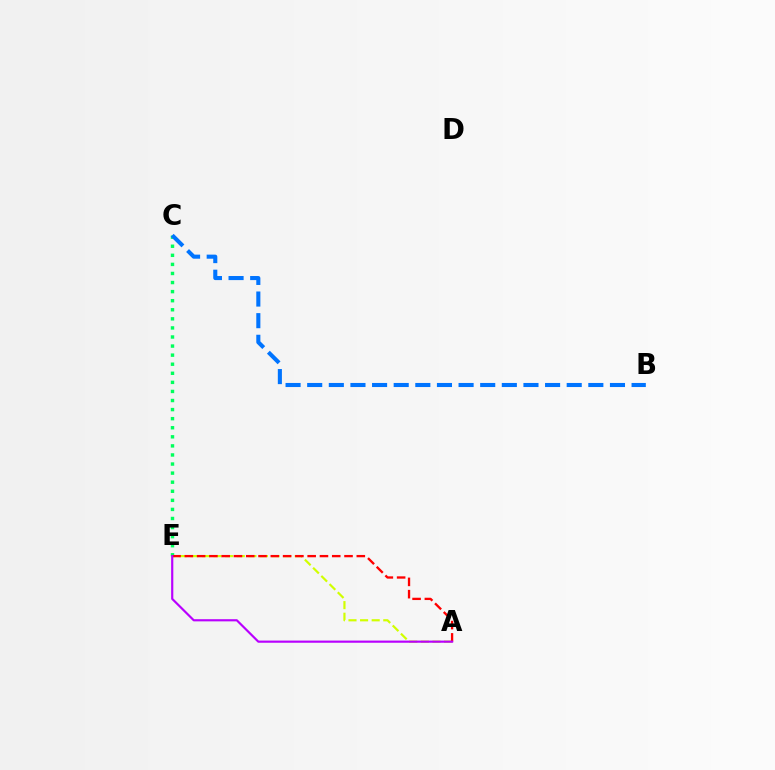{('A', 'E'): [{'color': '#d1ff00', 'line_style': 'dashed', 'thickness': 1.58}, {'color': '#ff0000', 'line_style': 'dashed', 'thickness': 1.67}, {'color': '#b900ff', 'line_style': 'solid', 'thickness': 1.56}], ('C', 'E'): [{'color': '#00ff5c', 'line_style': 'dotted', 'thickness': 2.47}], ('B', 'C'): [{'color': '#0074ff', 'line_style': 'dashed', 'thickness': 2.94}]}